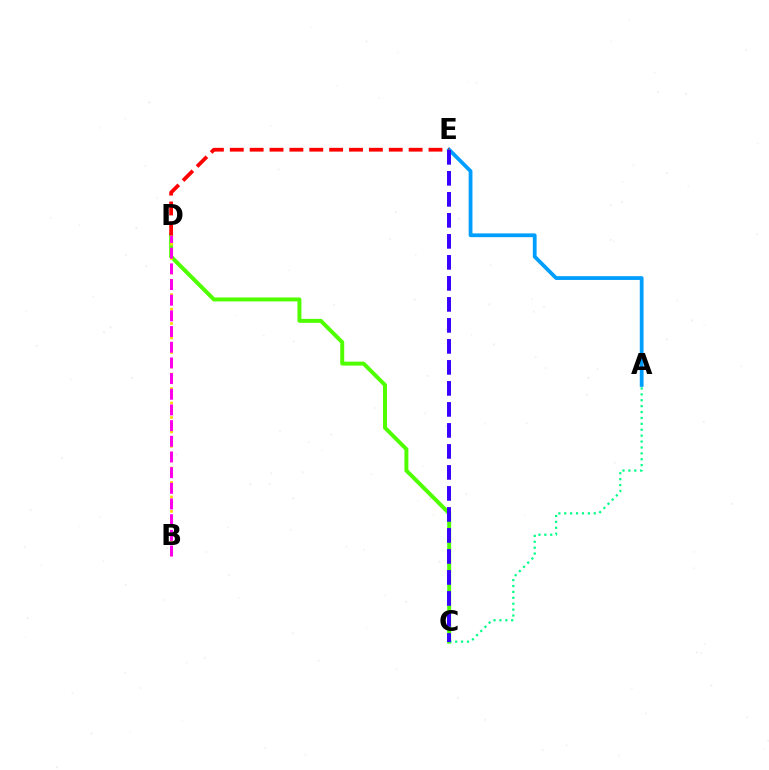{('C', 'D'): [{'color': '#4fff00', 'line_style': 'solid', 'thickness': 2.85}], ('B', 'D'): [{'color': '#ffd500', 'line_style': 'dotted', 'thickness': 1.96}, {'color': '#ff00ed', 'line_style': 'dashed', 'thickness': 2.13}], ('A', 'E'): [{'color': '#009eff', 'line_style': 'solid', 'thickness': 2.72}], ('A', 'C'): [{'color': '#00ff86', 'line_style': 'dotted', 'thickness': 1.6}], ('D', 'E'): [{'color': '#ff0000', 'line_style': 'dashed', 'thickness': 2.7}], ('C', 'E'): [{'color': '#3700ff', 'line_style': 'dashed', 'thickness': 2.85}]}